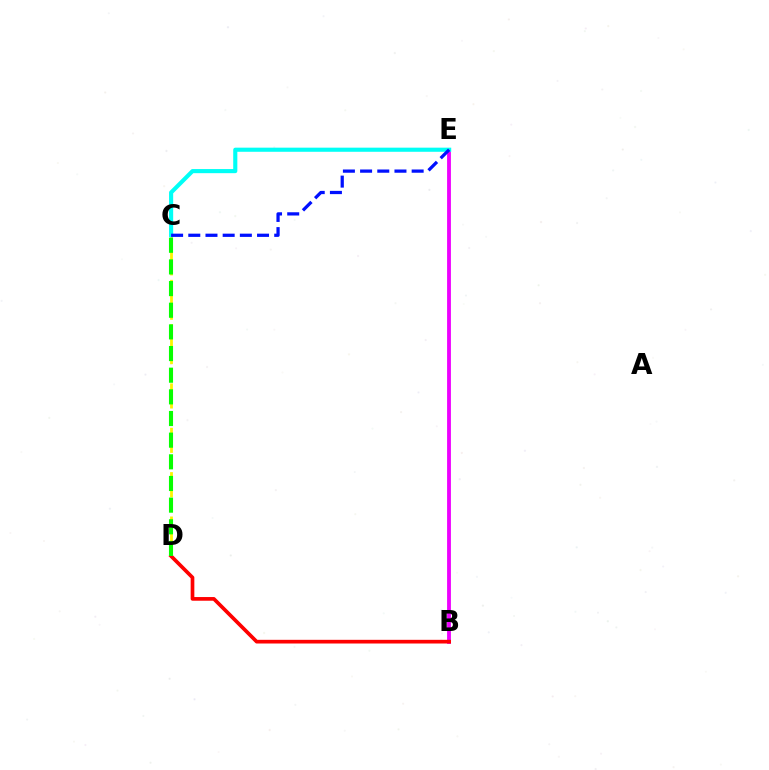{('C', 'D'): [{'color': '#fcf500', 'line_style': 'dashed', 'thickness': 2.01}, {'color': '#08ff00', 'line_style': 'dashed', 'thickness': 2.94}], ('B', 'E'): [{'color': '#ee00ff', 'line_style': 'solid', 'thickness': 2.75}], ('B', 'D'): [{'color': '#ff0000', 'line_style': 'solid', 'thickness': 2.65}], ('C', 'E'): [{'color': '#00fff6', 'line_style': 'solid', 'thickness': 2.96}, {'color': '#0010ff', 'line_style': 'dashed', 'thickness': 2.33}]}